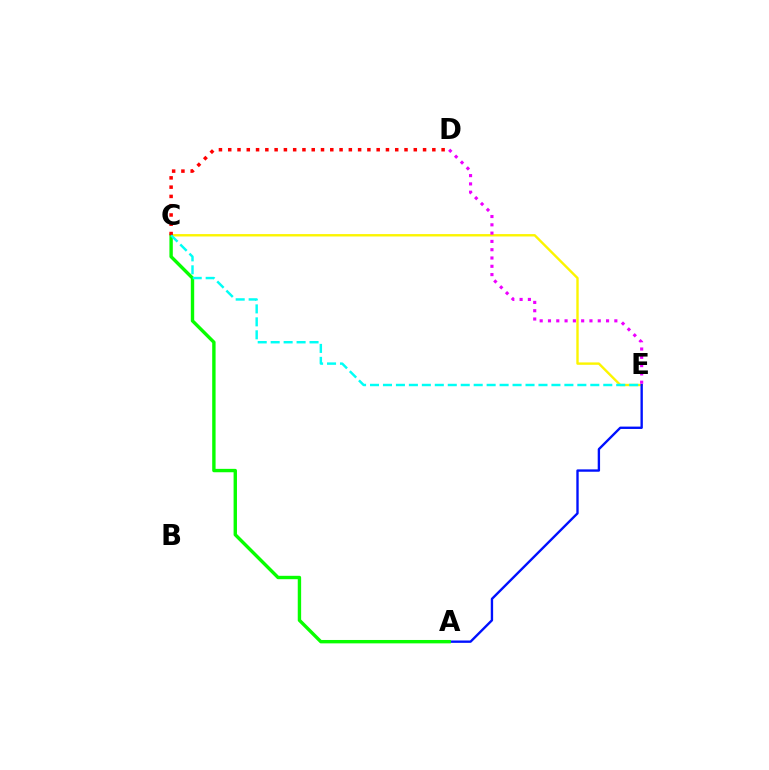{('C', 'E'): [{'color': '#fcf500', 'line_style': 'solid', 'thickness': 1.72}, {'color': '#00fff6', 'line_style': 'dashed', 'thickness': 1.76}], ('A', 'E'): [{'color': '#0010ff', 'line_style': 'solid', 'thickness': 1.7}], ('D', 'E'): [{'color': '#ee00ff', 'line_style': 'dotted', 'thickness': 2.25}], ('A', 'C'): [{'color': '#08ff00', 'line_style': 'solid', 'thickness': 2.44}], ('C', 'D'): [{'color': '#ff0000', 'line_style': 'dotted', 'thickness': 2.52}]}